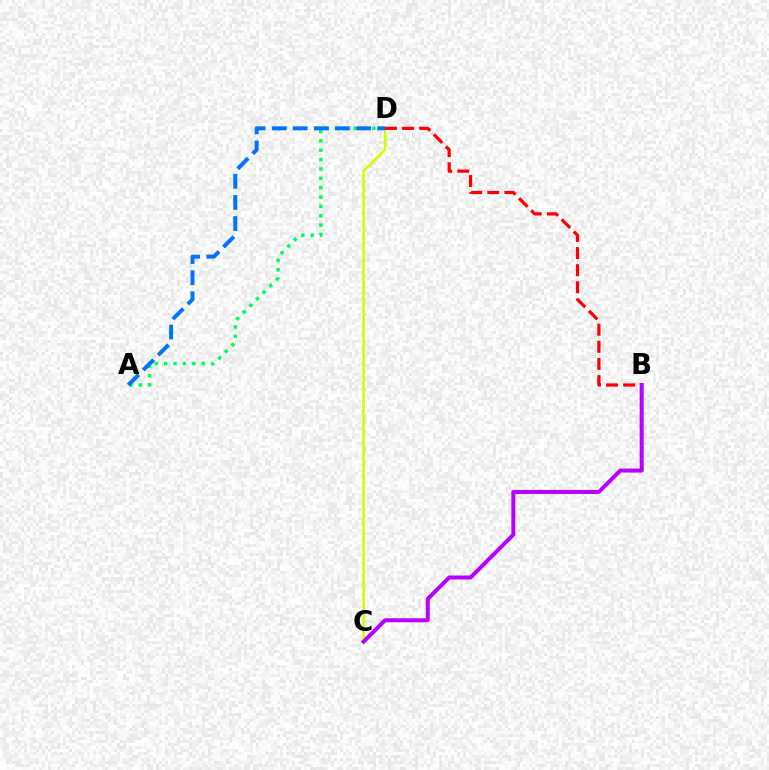{('C', 'D'): [{'color': '#d1ff00', 'line_style': 'solid', 'thickness': 1.87}], ('A', 'D'): [{'color': '#00ff5c', 'line_style': 'dotted', 'thickness': 2.54}, {'color': '#0074ff', 'line_style': 'dashed', 'thickness': 2.87}], ('B', 'D'): [{'color': '#ff0000', 'line_style': 'dashed', 'thickness': 2.32}], ('B', 'C'): [{'color': '#b900ff', 'line_style': 'solid', 'thickness': 2.89}]}